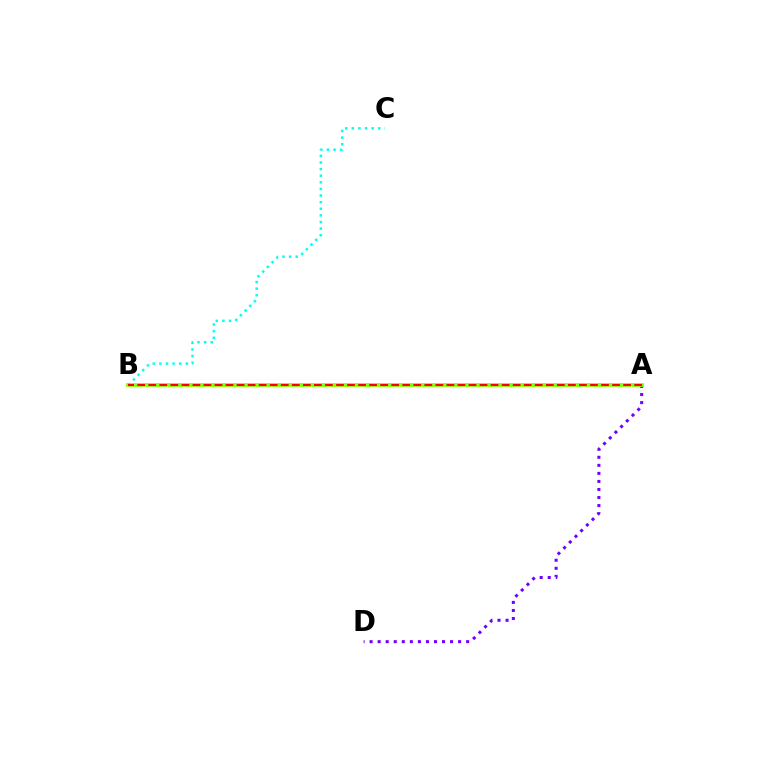{('B', 'C'): [{'color': '#00fff6', 'line_style': 'dotted', 'thickness': 1.8}], ('A', 'D'): [{'color': '#7200ff', 'line_style': 'dotted', 'thickness': 2.19}], ('A', 'B'): [{'color': '#84ff00', 'line_style': 'solid', 'thickness': 2.69}, {'color': '#ff0000', 'line_style': 'dashed', 'thickness': 1.5}]}